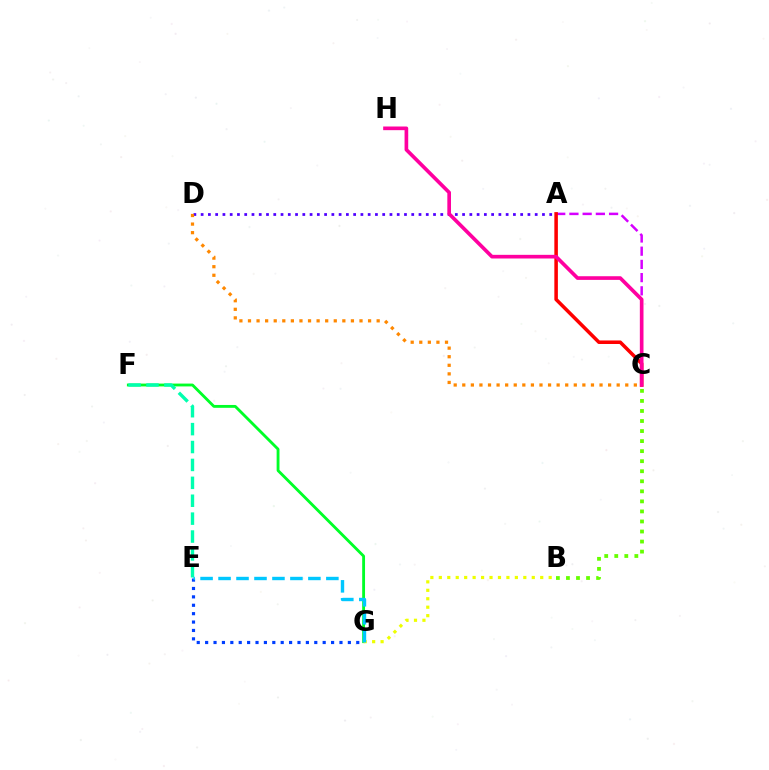{('F', 'G'): [{'color': '#00ff27', 'line_style': 'solid', 'thickness': 2.05}], ('A', 'D'): [{'color': '#4f00ff', 'line_style': 'dotted', 'thickness': 1.97}], ('A', 'C'): [{'color': '#d600ff', 'line_style': 'dashed', 'thickness': 1.8}, {'color': '#ff0000', 'line_style': 'solid', 'thickness': 2.54}], ('B', 'G'): [{'color': '#eeff00', 'line_style': 'dotted', 'thickness': 2.3}], ('E', 'F'): [{'color': '#00ffaf', 'line_style': 'dashed', 'thickness': 2.43}], ('E', 'G'): [{'color': '#003fff', 'line_style': 'dotted', 'thickness': 2.28}, {'color': '#00c7ff', 'line_style': 'dashed', 'thickness': 2.44}], ('B', 'C'): [{'color': '#66ff00', 'line_style': 'dotted', 'thickness': 2.73}], ('C', 'H'): [{'color': '#ff00a0', 'line_style': 'solid', 'thickness': 2.63}], ('C', 'D'): [{'color': '#ff8800', 'line_style': 'dotted', 'thickness': 2.33}]}